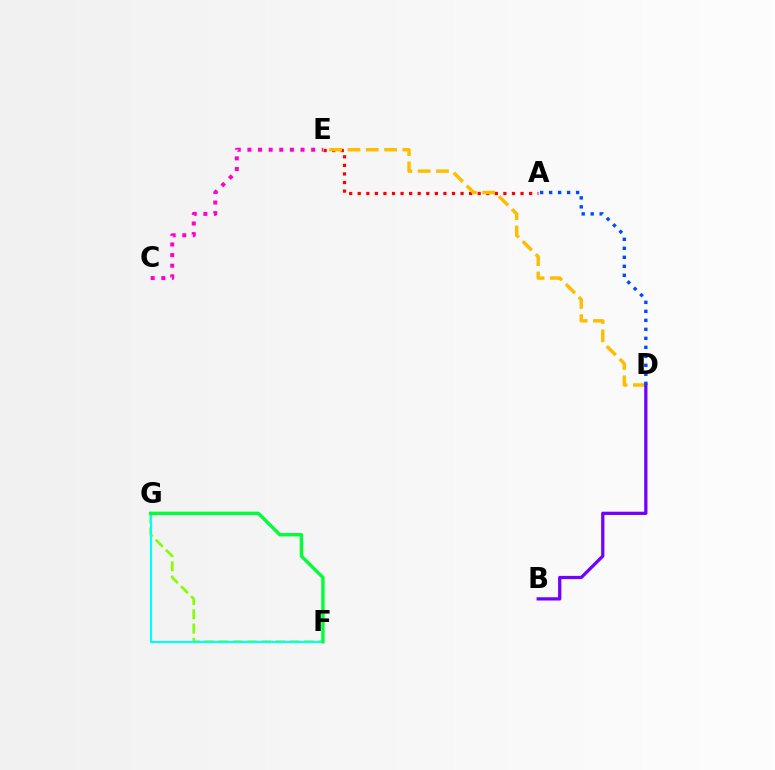{('A', 'E'): [{'color': '#ff0000', 'line_style': 'dotted', 'thickness': 2.33}], ('D', 'E'): [{'color': '#ffbd00', 'line_style': 'dashed', 'thickness': 2.49}], ('C', 'E'): [{'color': '#ff00cf', 'line_style': 'dotted', 'thickness': 2.89}], ('B', 'D'): [{'color': '#7200ff', 'line_style': 'solid', 'thickness': 2.34}], ('A', 'D'): [{'color': '#004bff', 'line_style': 'dotted', 'thickness': 2.44}], ('F', 'G'): [{'color': '#84ff00', 'line_style': 'dashed', 'thickness': 1.93}, {'color': '#00fff6', 'line_style': 'solid', 'thickness': 1.56}, {'color': '#00ff39', 'line_style': 'solid', 'thickness': 2.45}]}